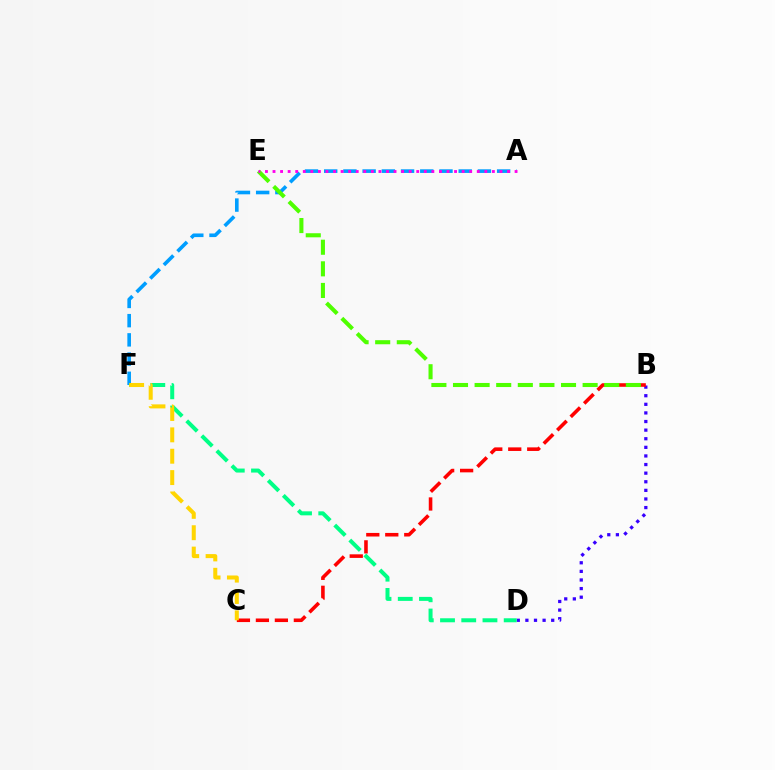{('B', 'D'): [{'color': '#3700ff', 'line_style': 'dotted', 'thickness': 2.34}], ('A', 'F'): [{'color': '#009eff', 'line_style': 'dashed', 'thickness': 2.61}], ('B', 'C'): [{'color': '#ff0000', 'line_style': 'dashed', 'thickness': 2.58}], ('D', 'F'): [{'color': '#00ff86', 'line_style': 'dashed', 'thickness': 2.88}], ('B', 'E'): [{'color': '#4fff00', 'line_style': 'dashed', 'thickness': 2.93}], ('A', 'E'): [{'color': '#ff00ed', 'line_style': 'dotted', 'thickness': 2.06}], ('C', 'F'): [{'color': '#ffd500', 'line_style': 'dashed', 'thickness': 2.9}]}